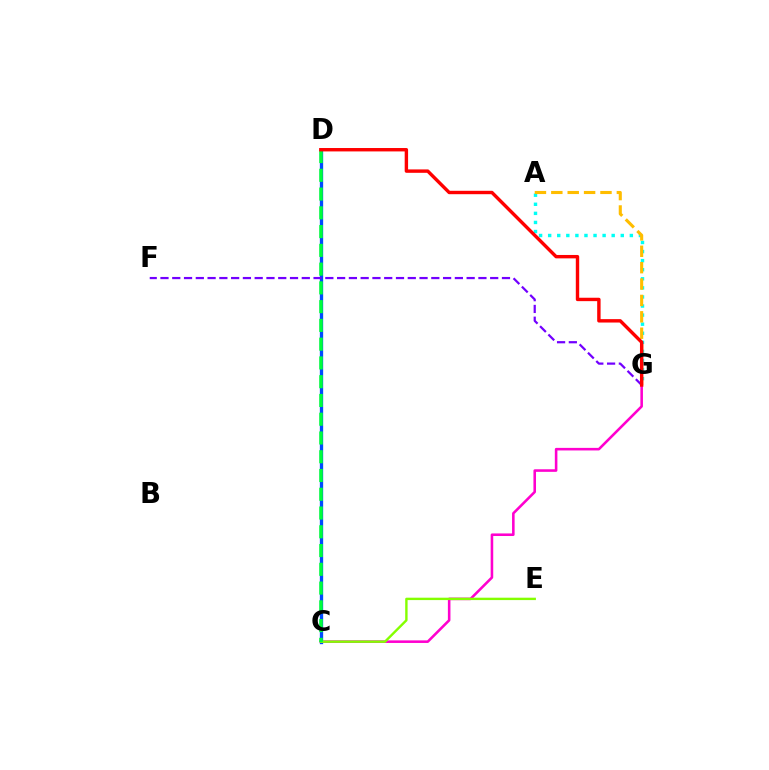{('C', 'G'): [{'color': '#ff00cf', 'line_style': 'solid', 'thickness': 1.85}], ('C', 'D'): [{'color': '#004bff', 'line_style': 'solid', 'thickness': 2.38}, {'color': '#00ff39', 'line_style': 'dashed', 'thickness': 2.55}], ('C', 'E'): [{'color': '#84ff00', 'line_style': 'solid', 'thickness': 1.72}], ('A', 'G'): [{'color': '#00fff6', 'line_style': 'dotted', 'thickness': 2.47}, {'color': '#ffbd00', 'line_style': 'dashed', 'thickness': 2.23}], ('F', 'G'): [{'color': '#7200ff', 'line_style': 'dashed', 'thickness': 1.6}], ('D', 'G'): [{'color': '#ff0000', 'line_style': 'solid', 'thickness': 2.45}]}